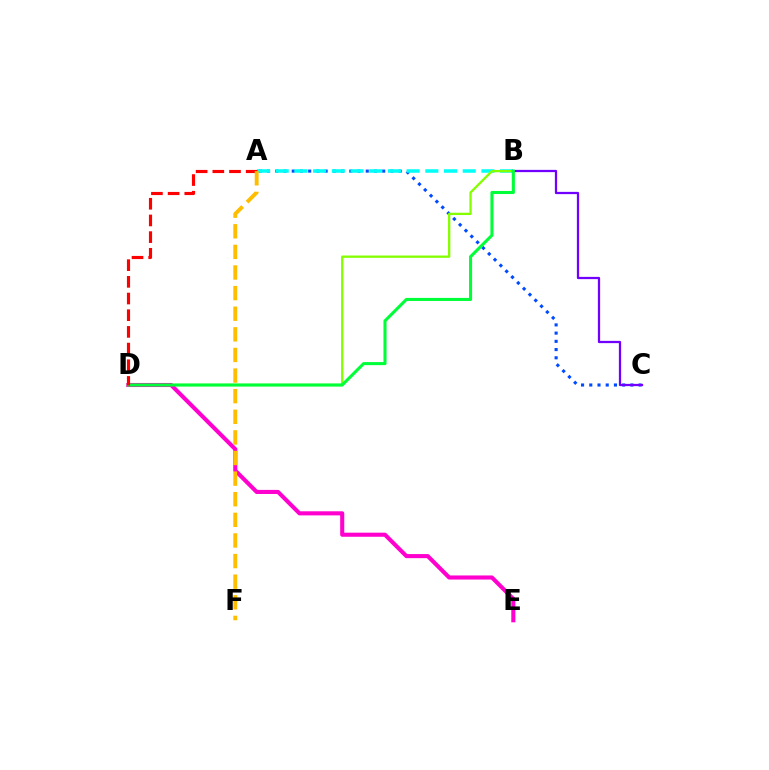{('A', 'C'): [{'color': '#004bff', 'line_style': 'dotted', 'thickness': 2.23}], ('A', 'B'): [{'color': '#00fff6', 'line_style': 'dashed', 'thickness': 2.54}], ('B', 'D'): [{'color': '#84ff00', 'line_style': 'solid', 'thickness': 1.66}, {'color': '#00ff39', 'line_style': 'solid', 'thickness': 2.21}], ('D', 'E'): [{'color': '#ff00cf', 'line_style': 'solid', 'thickness': 2.94}], ('B', 'C'): [{'color': '#7200ff', 'line_style': 'solid', 'thickness': 1.63}], ('A', 'D'): [{'color': '#ff0000', 'line_style': 'dashed', 'thickness': 2.27}], ('A', 'F'): [{'color': '#ffbd00', 'line_style': 'dashed', 'thickness': 2.8}]}